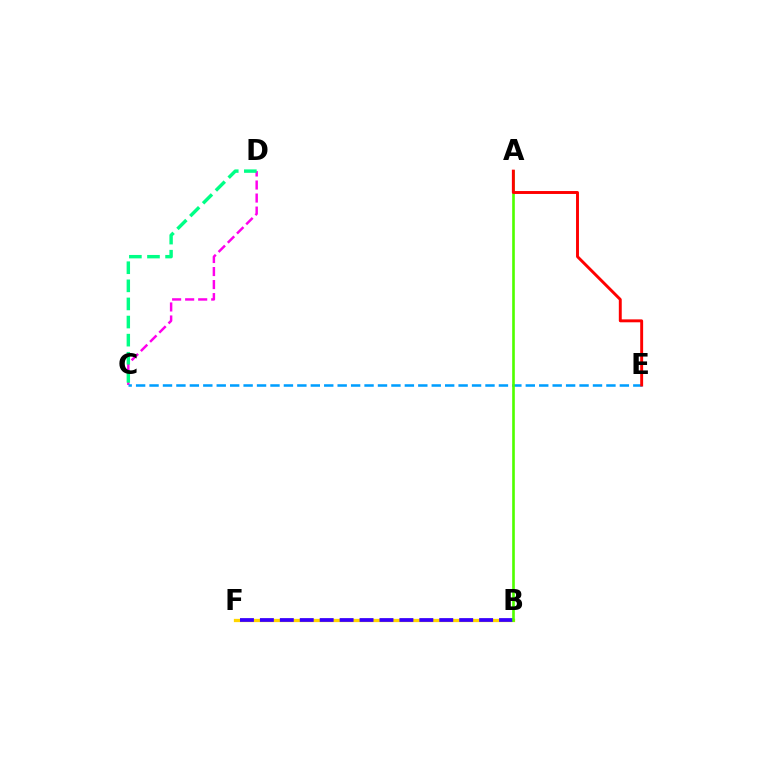{('B', 'F'): [{'color': '#ffd500', 'line_style': 'solid', 'thickness': 2.35}, {'color': '#3700ff', 'line_style': 'dashed', 'thickness': 2.71}], ('C', 'D'): [{'color': '#ff00ed', 'line_style': 'dashed', 'thickness': 1.77}, {'color': '#00ff86', 'line_style': 'dashed', 'thickness': 2.46}], ('C', 'E'): [{'color': '#009eff', 'line_style': 'dashed', 'thickness': 1.83}], ('A', 'B'): [{'color': '#4fff00', 'line_style': 'solid', 'thickness': 1.9}], ('A', 'E'): [{'color': '#ff0000', 'line_style': 'solid', 'thickness': 2.1}]}